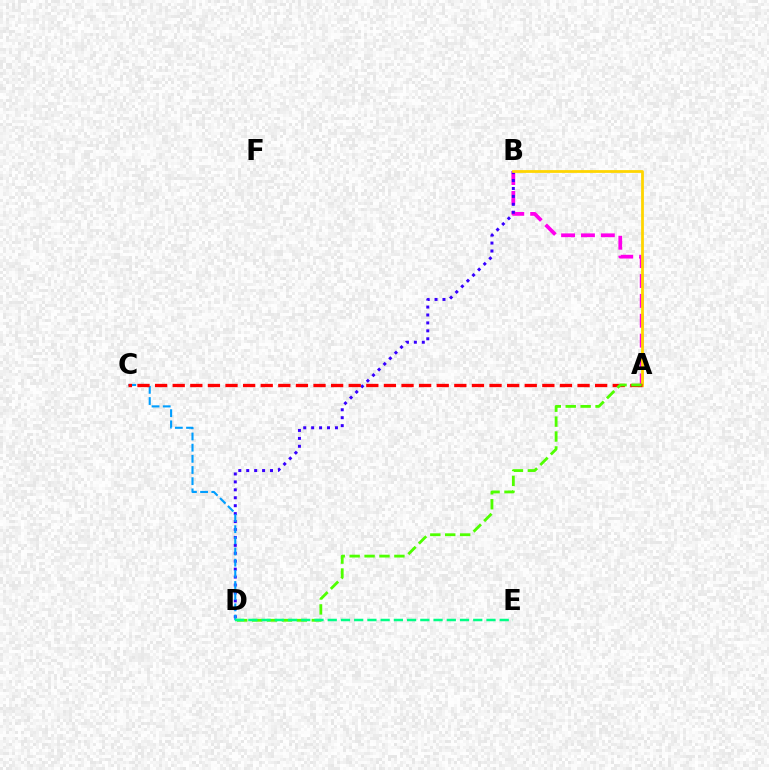{('A', 'B'): [{'color': '#ff00ed', 'line_style': 'dashed', 'thickness': 2.7}, {'color': '#ffd500', 'line_style': 'solid', 'thickness': 2.0}], ('B', 'D'): [{'color': '#3700ff', 'line_style': 'dotted', 'thickness': 2.15}], ('C', 'D'): [{'color': '#009eff', 'line_style': 'dashed', 'thickness': 1.52}], ('A', 'C'): [{'color': '#ff0000', 'line_style': 'dashed', 'thickness': 2.39}], ('A', 'D'): [{'color': '#4fff00', 'line_style': 'dashed', 'thickness': 2.03}], ('D', 'E'): [{'color': '#00ff86', 'line_style': 'dashed', 'thickness': 1.8}]}